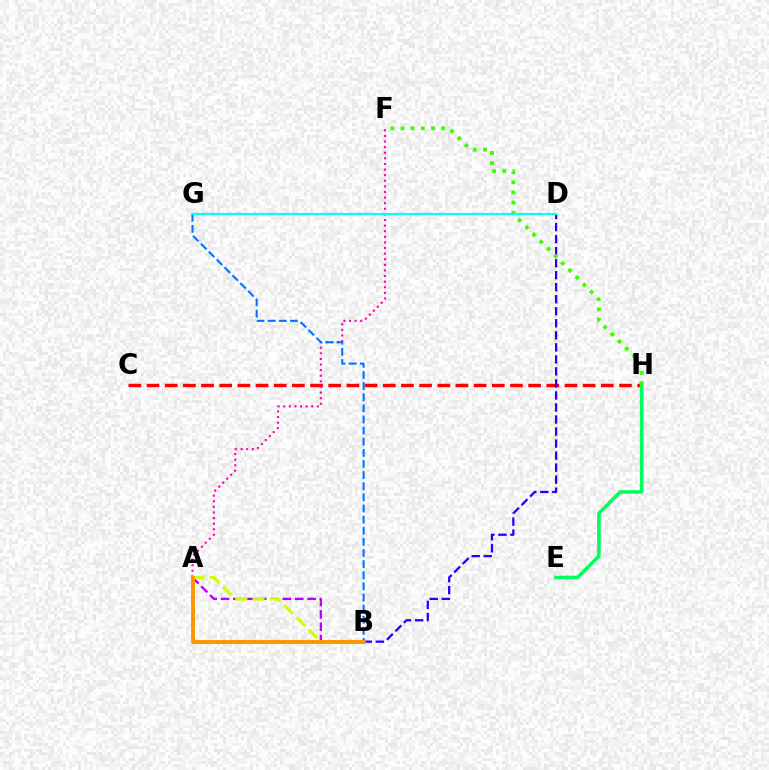{('C', 'H'): [{'color': '#ff0000', 'line_style': 'dashed', 'thickness': 2.47}], ('A', 'B'): [{'color': '#b900ff', 'line_style': 'dashed', 'thickness': 1.68}, {'color': '#d1ff00', 'line_style': 'dashed', 'thickness': 2.34}, {'color': '#ff9400', 'line_style': 'solid', 'thickness': 2.8}], ('B', 'D'): [{'color': '#2500ff', 'line_style': 'dashed', 'thickness': 1.63}], ('A', 'F'): [{'color': '#ff00ac', 'line_style': 'dotted', 'thickness': 1.52}], ('E', 'H'): [{'color': '#00ff5c', 'line_style': 'solid', 'thickness': 2.55}], ('F', 'H'): [{'color': '#3dff00', 'line_style': 'dotted', 'thickness': 2.76}], ('B', 'G'): [{'color': '#0074ff', 'line_style': 'dashed', 'thickness': 1.51}], ('D', 'G'): [{'color': '#00fff6', 'line_style': 'solid', 'thickness': 1.52}]}